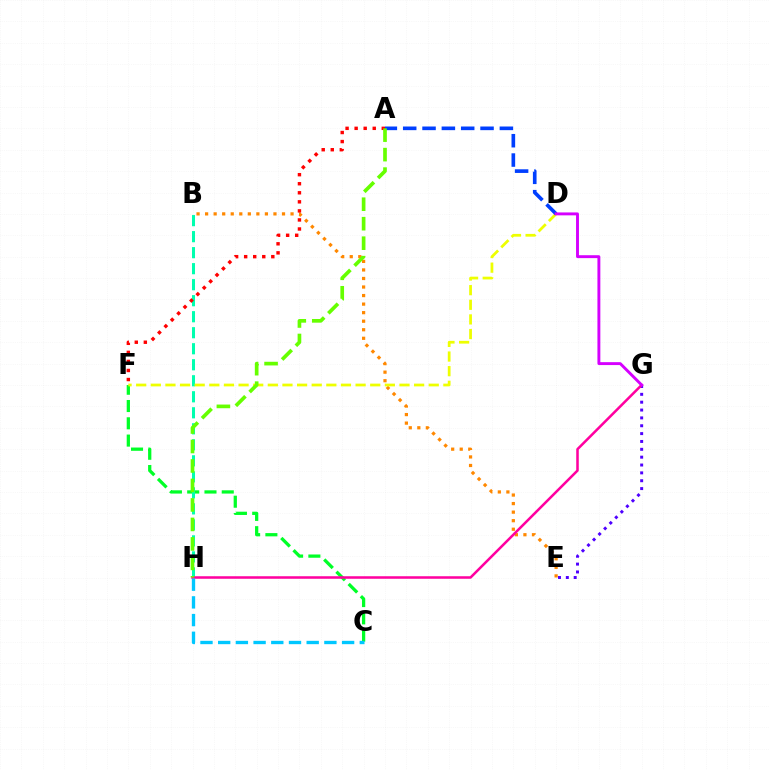{('C', 'F'): [{'color': '#00ff27', 'line_style': 'dashed', 'thickness': 2.35}], ('E', 'G'): [{'color': '#4f00ff', 'line_style': 'dotted', 'thickness': 2.13}], ('B', 'E'): [{'color': '#ff8800', 'line_style': 'dotted', 'thickness': 2.32}], ('B', 'H'): [{'color': '#00ffaf', 'line_style': 'dashed', 'thickness': 2.18}], ('D', 'F'): [{'color': '#eeff00', 'line_style': 'dashed', 'thickness': 1.99}], ('A', 'D'): [{'color': '#003fff', 'line_style': 'dashed', 'thickness': 2.63}], ('G', 'H'): [{'color': '#ff00a0', 'line_style': 'solid', 'thickness': 1.82}], ('A', 'F'): [{'color': '#ff0000', 'line_style': 'dotted', 'thickness': 2.46}], ('A', 'H'): [{'color': '#66ff00', 'line_style': 'dashed', 'thickness': 2.65}], ('D', 'G'): [{'color': '#d600ff', 'line_style': 'solid', 'thickness': 2.1}], ('C', 'H'): [{'color': '#00c7ff', 'line_style': 'dashed', 'thickness': 2.4}]}